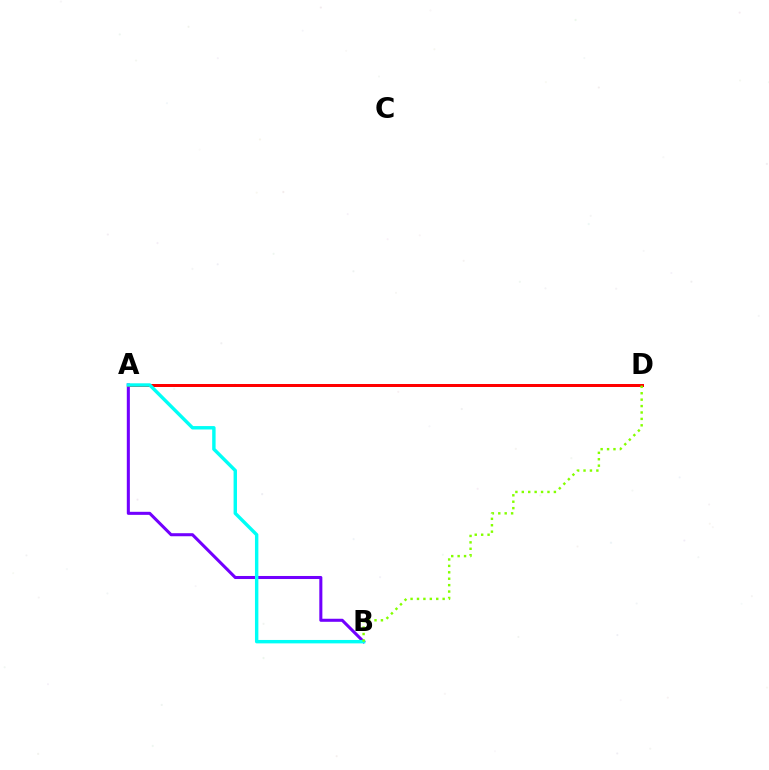{('A', 'B'): [{'color': '#7200ff', 'line_style': 'solid', 'thickness': 2.2}, {'color': '#00fff6', 'line_style': 'solid', 'thickness': 2.46}], ('A', 'D'): [{'color': '#ff0000', 'line_style': 'solid', 'thickness': 2.15}], ('B', 'D'): [{'color': '#84ff00', 'line_style': 'dotted', 'thickness': 1.74}]}